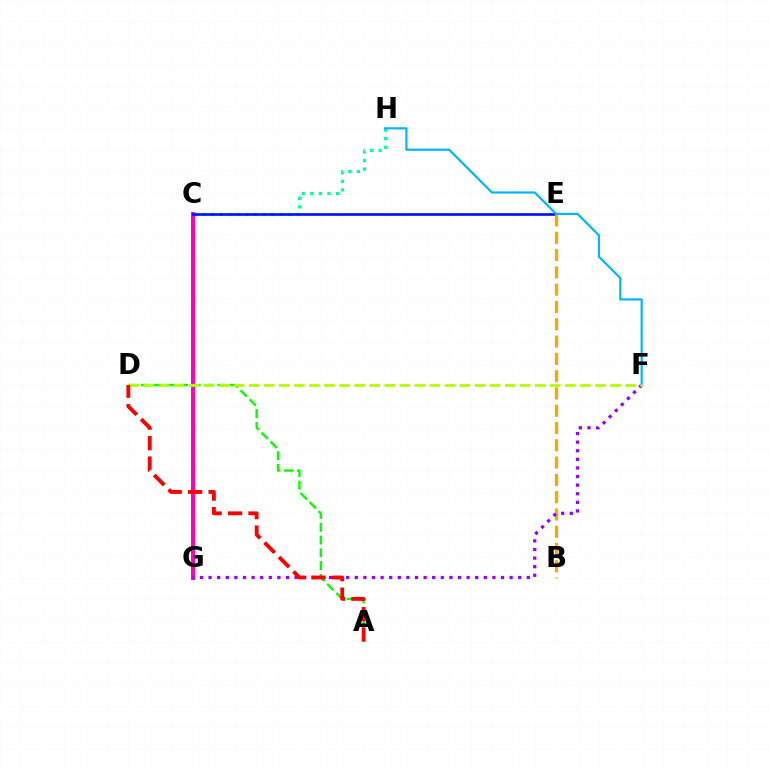{('C', 'G'): [{'color': '#ff00bd', 'line_style': 'solid', 'thickness': 2.84}], ('A', 'D'): [{'color': '#08ff00', 'line_style': 'dashed', 'thickness': 1.73}, {'color': '#ff0000', 'line_style': 'dashed', 'thickness': 2.77}], ('C', 'H'): [{'color': '#00ff9d', 'line_style': 'dotted', 'thickness': 2.33}], ('C', 'E'): [{'color': '#0010ff', 'line_style': 'solid', 'thickness': 1.91}], ('B', 'E'): [{'color': '#ffa500', 'line_style': 'dashed', 'thickness': 2.35}], ('F', 'G'): [{'color': '#9b00ff', 'line_style': 'dotted', 'thickness': 2.34}], ('F', 'H'): [{'color': '#00b5ff', 'line_style': 'solid', 'thickness': 1.57}], ('D', 'F'): [{'color': '#b3ff00', 'line_style': 'dashed', 'thickness': 2.05}]}